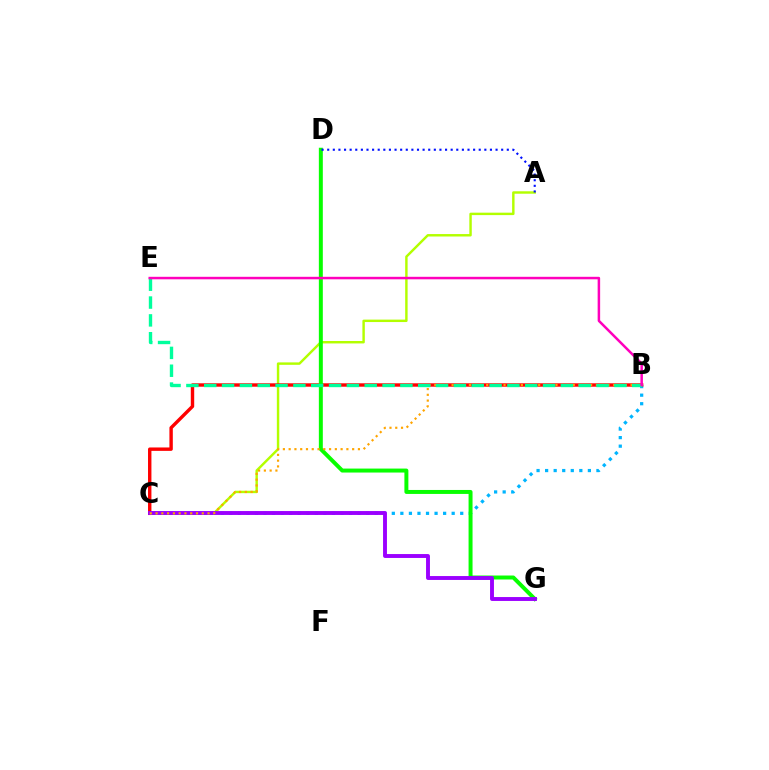{('B', 'C'): [{'color': '#00b5ff', 'line_style': 'dotted', 'thickness': 2.32}, {'color': '#ff0000', 'line_style': 'solid', 'thickness': 2.45}, {'color': '#ffa500', 'line_style': 'dotted', 'thickness': 1.57}], ('A', 'C'): [{'color': '#b3ff00', 'line_style': 'solid', 'thickness': 1.75}], ('D', 'G'): [{'color': '#08ff00', 'line_style': 'solid', 'thickness': 2.86}], ('C', 'G'): [{'color': '#9b00ff', 'line_style': 'solid', 'thickness': 2.81}], ('A', 'D'): [{'color': '#0010ff', 'line_style': 'dotted', 'thickness': 1.52}], ('B', 'E'): [{'color': '#00ff9d', 'line_style': 'dashed', 'thickness': 2.42}, {'color': '#ff00bd', 'line_style': 'solid', 'thickness': 1.8}]}